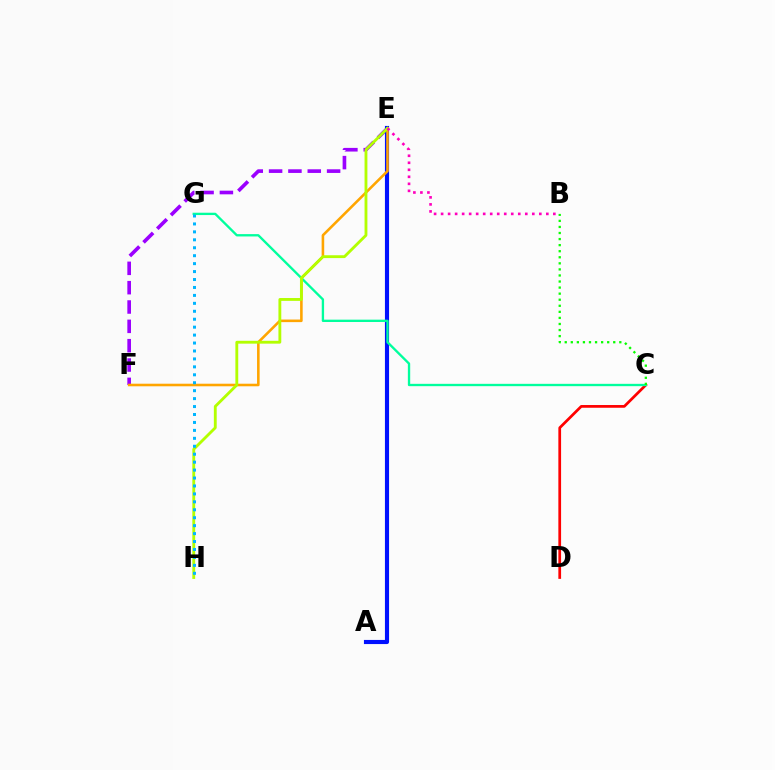{('C', 'D'): [{'color': '#ff0000', 'line_style': 'solid', 'thickness': 1.96}], ('E', 'F'): [{'color': '#9b00ff', 'line_style': 'dashed', 'thickness': 2.63}, {'color': '#ffa500', 'line_style': 'solid', 'thickness': 1.86}], ('A', 'E'): [{'color': '#0010ff', 'line_style': 'solid', 'thickness': 2.98}], ('C', 'G'): [{'color': '#00ff9d', 'line_style': 'solid', 'thickness': 1.68}], ('E', 'H'): [{'color': '#b3ff00', 'line_style': 'solid', 'thickness': 2.05}], ('B', 'E'): [{'color': '#ff00bd', 'line_style': 'dotted', 'thickness': 1.91}], ('B', 'C'): [{'color': '#08ff00', 'line_style': 'dotted', 'thickness': 1.65}], ('G', 'H'): [{'color': '#00b5ff', 'line_style': 'dotted', 'thickness': 2.16}]}